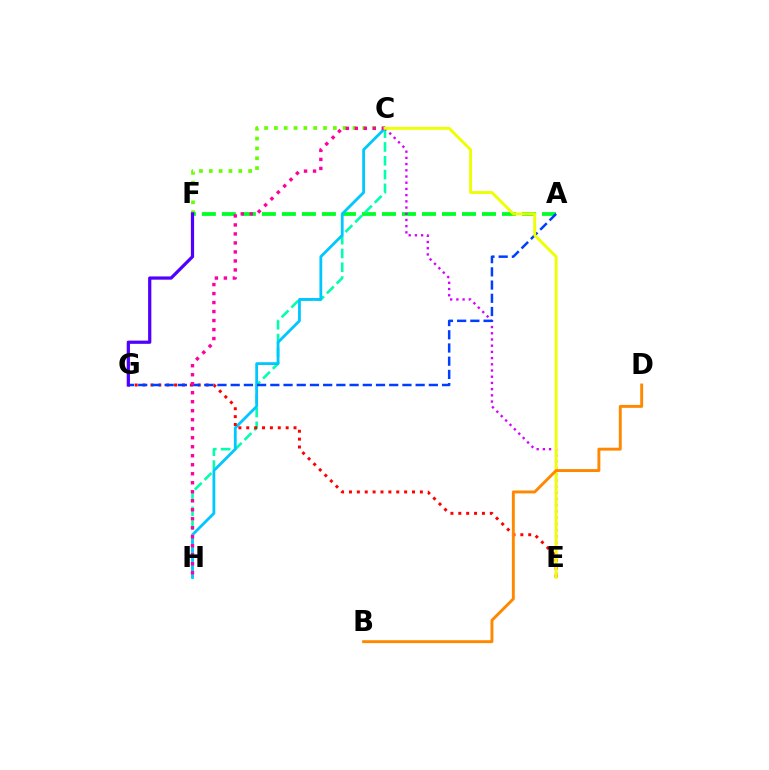{('C', 'F'): [{'color': '#66ff00', 'line_style': 'dotted', 'thickness': 2.67}], ('A', 'F'): [{'color': '#00ff27', 'line_style': 'dashed', 'thickness': 2.72}], ('C', 'H'): [{'color': '#00ffaf', 'line_style': 'dashed', 'thickness': 1.88}, {'color': '#00c7ff', 'line_style': 'solid', 'thickness': 2.02}, {'color': '#ff00a0', 'line_style': 'dotted', 'thickness': 2.45}], ('C', 'E'): [{'color': '#d600ff', 'line_style': 'dotted', 'thickness': 1.69}, {'color': '#eeff00', 'line_style': 'solid', 'thickness': 2.08}], ('E', 'G'): [{'color': '#ff0000', 'line_style': 'dotted', 'thickness': 2.14}], ('A', 'G'): [{'color': '#003fff', 'line_style': 'dashed', 'thickness': 1.79}], ('F', 'G'): [{'color': '#4f00ff', 'line_style': 'solid', 'thickness': 2.32}], ('B', 'D'): [{'color': '#ff8800', 'line_style': 'solid', 'thickness': 2.1}]}